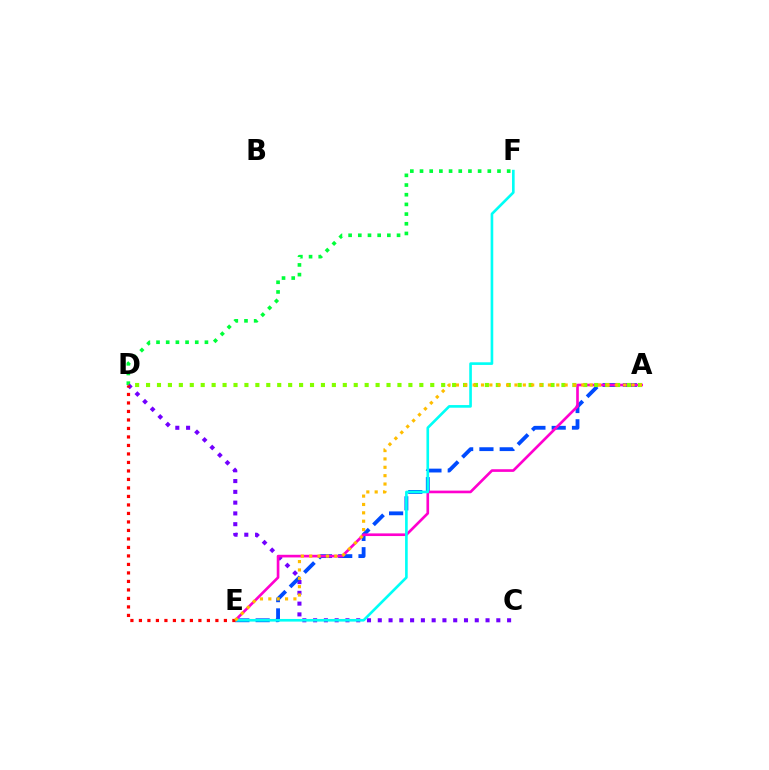{('D', 'F'): [{'color': '#00ff39', 'line_style': 'dotted', 'thickness': 2.63}], ('C', 'D'): [{'color': '#7200ff', 'line_style': 'dotted', 'thickness': 2.93}], ('A', 'E'): [{'color': '#004bff', 'line_style': 'dashed', 'thickness': 2.76}, {'color': '#ff00cf', 'line_style': 'solid', 'thickness': 1.91}, {'color': '#ffbd00', 'line_style': 'dotted', 'thickness': 2.27}], ('A', 'D'): [{'color': '#84ff00', 'line_style': 'dotted', 'thickness': 2.97}], ('E', 'F'): [{'color': '#00fff6', 'line_style': 'solid', 'thickness': 1.9}], ('D', 'E'): [{'color': '#ff0000', 'line_style': 'dotted', 'thickness': 2.31}]}